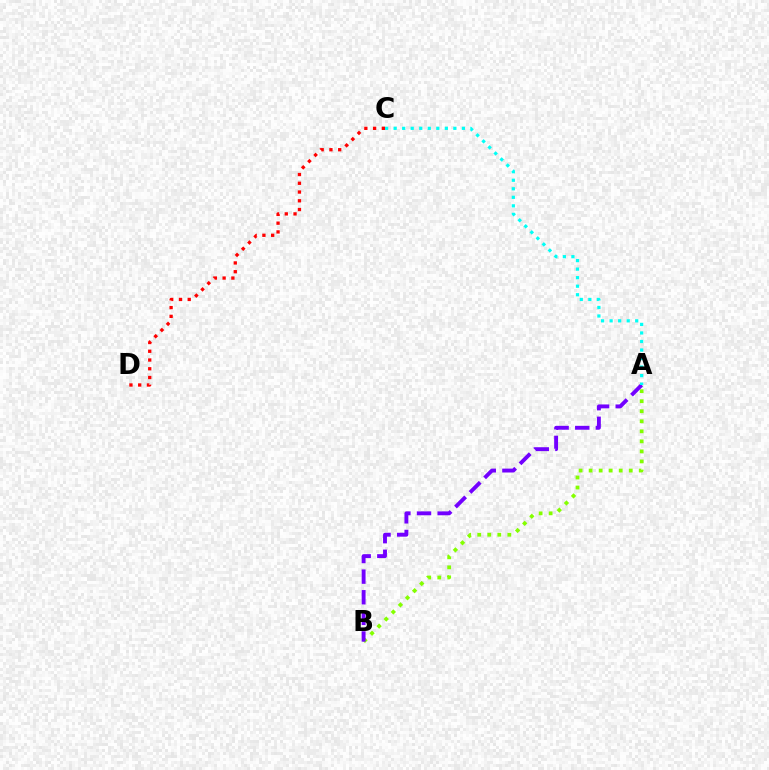{('C', 'D'): [{'color': '#ff0000', 'line_style': 'dotted', 'thickness': 2.38}], ('A', 'B'): [{'color': '#84ff00', 'line_style': 'dotted', 'thickness': 2.73}, {'color': '#7200ff', 'line_style': 'dashed', 'thickness': 2.8}], ('A', 'C'): [{'color': '#00fff6', 'line_style': 'dotted', 'thickness': 2.32}]}